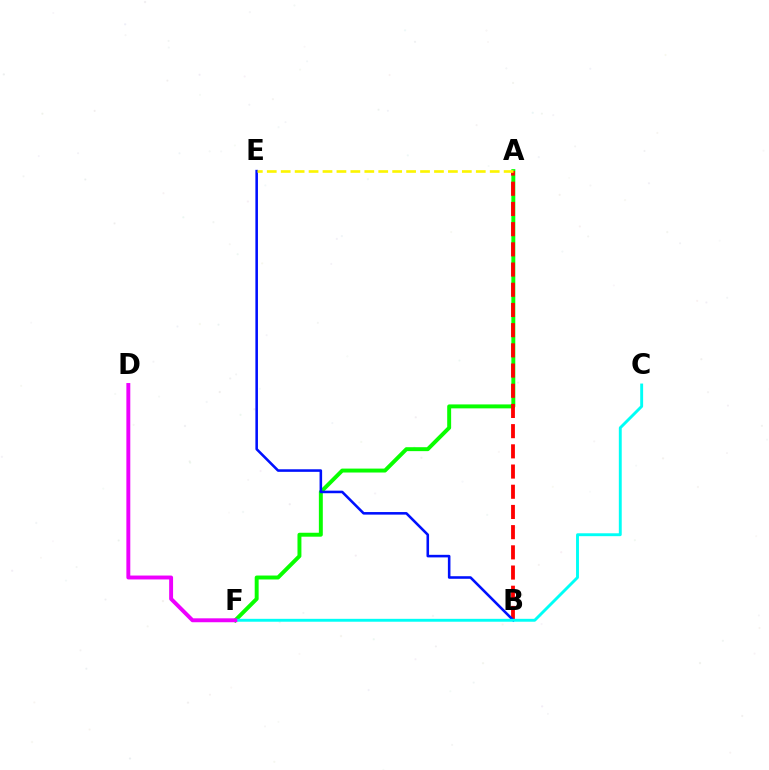{('A', 'F'): [{'color': '#08ff00', 'line_style': 'solid', 'thickness': 2.84}], ('A', 'B'): [{'color': '#ff0000', 'line_style': 'dashed', 'thickness': 2.74}], ('B', 'E'): [{'color': '#0010ff', 'line_style': 'solid', 'thickness': 1.85}], ('A', 'E'): [{'color': '#fcf500', 'line_style': 'dashed', 'thickness': 1.89}], ('C', 'F'): [{'color': '#00fff6', 'line_style': 'solid', 'thickness': 2.09}], ('D', 'F'): [{'color': '#ee00ff', 'line_style': 'solid', 'thickness': 2.82}]}